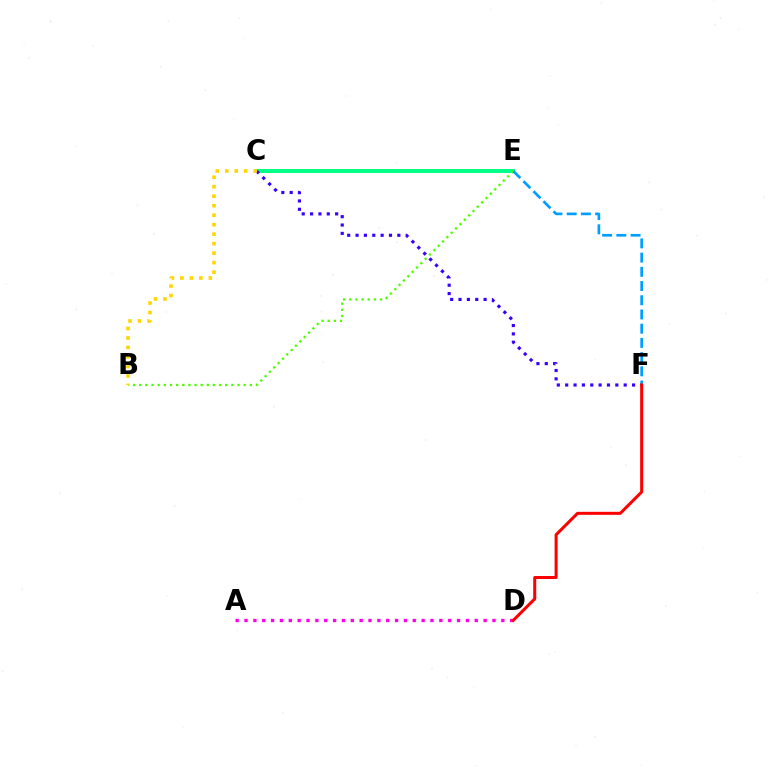{('C', 'E'): [{'color': '#00ff86', 'line_style': 'solid', 'thickness': 2.84}], ('C', 'F'): [{'color': '#3700ff', 'line_style': 'dotted', 'thickness': 2.27}], ('B', 'E'): [{'color': '#4fff00', 'line_style': 'dotted', 'thickness': 1.67}], ('B', 'C'): [{'color': '#ffd500', 'line_style': 'dotted', 'thickness': 2.58}], ('A', 'D'): [{'color': '#ff00ed', 'line_style': 'dotted', 'thickness': 2.41}], ('E', 'F'): [{'color': '#009eff', 'line_style': 'dashed', 'thickness': 1.93}], ('D', 'F'): [{'color': '#ff0000', 'line_style': 'solid', 'thickness': 2.17}]}